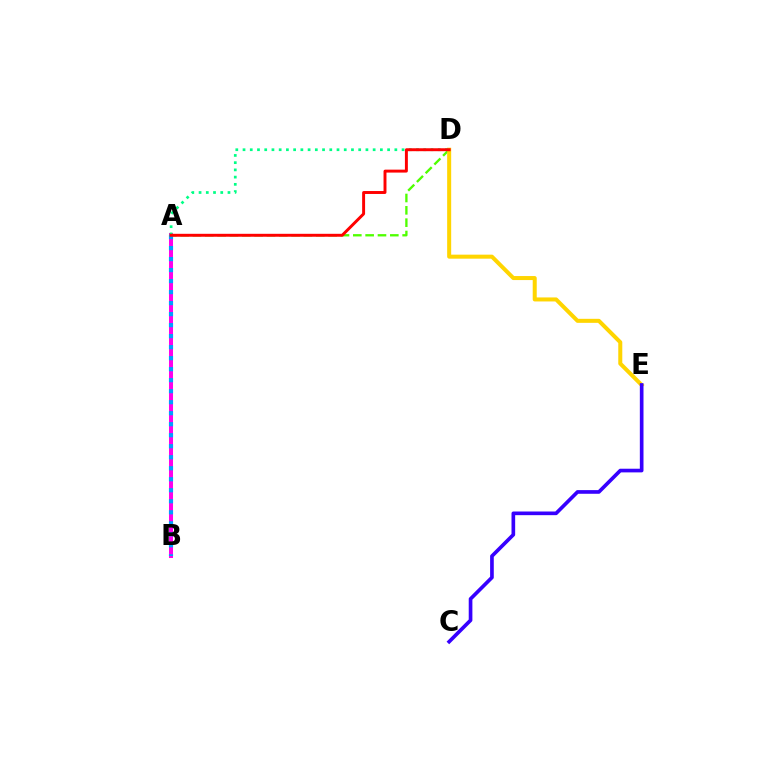{('A', 'B'): [{'color': '#ff00ed', 'line_style': 'solid', 'thickness': 2.89}, {'color': '#009eff', 'line_style': 'dotted', 'thickness': 2.99}], ('A', 'D'): [{'color': '#4fff00', 'line_style': 'dashed', 'thickness': 1.68}, {'color': '#00ff86', 'line_style': 'dotted', 'thickness': 1.96}, {'color': '#ff0000', 'line_style': 'solid', 'thickness': 2.12}], ('D', 'E'): [{'color': '#ffd500', 'line_style': 'solid', 'thickness': 2.89}], ('C', 'E'): [{'color': '#3700ff', 'line_style': 'solid', 'thickness': 2.64}]}